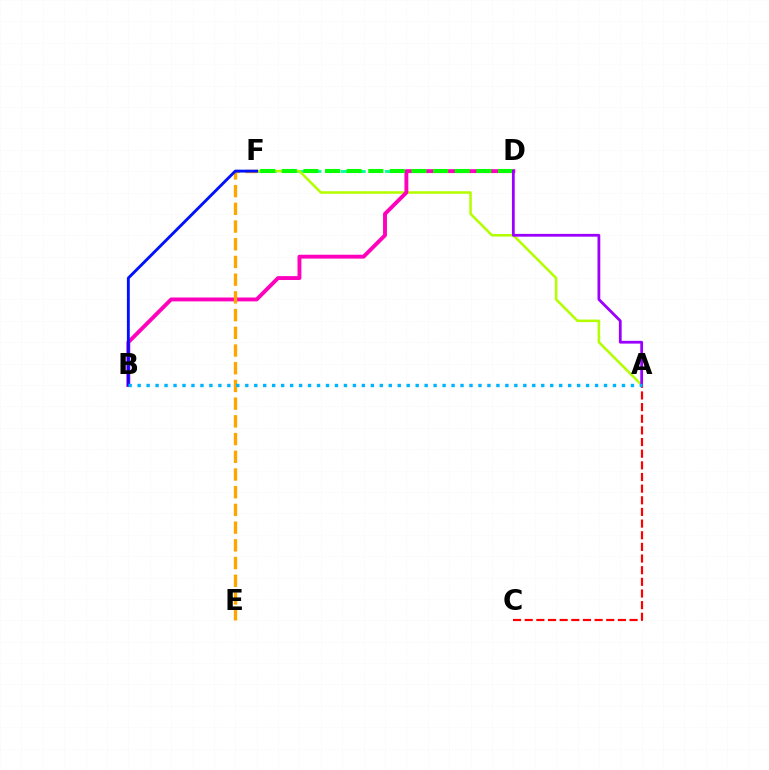{('D', 'F'): [{'color': '#00ff9d', 'line_style': 'dashed', 'thickness': 2.01}, {'color': '#08ff00', 'line_style': 'dashed', 'thickness': 2.94}], ('A', 'F'): [{'color': '#b3ff00', 'line_style': 'solid', 'thickness': 1.83}], ('B', 'D'): [{'color': '#ff00bd', 'line_style': 'solid', 'thickness': 2.8}], ('E', 'F'): [{'color': '#ffa500', 'line_style': 'dashed', 'thickness': 2.41}], ('B', 'F'): [{'color': '#0010ff', 'line_style': 'solid', 'thickness': 2.07}], ('A', 'D'): [{'color': '#9b00ff', 'line_style': 'solid', 'thickness': 2.0}], ('A', 'C'): [{'color': '#ff0000', 'line_style': 'dashed', 'thickness': 1.58}], ('A', 'B'): [{'color': '#00b5ff', 'line_style': 'dotted', 'thickness': 2.44}]}